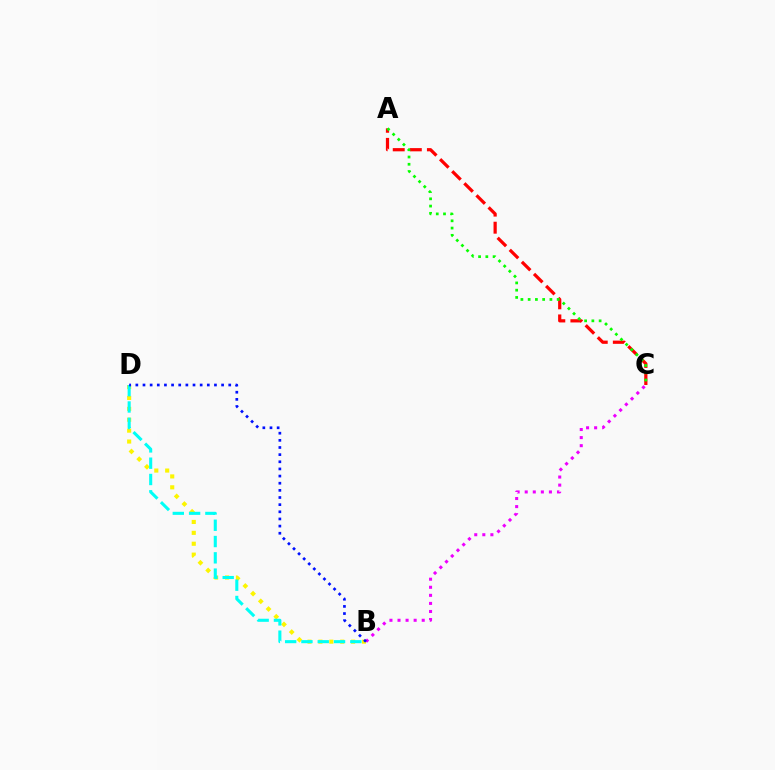{('B', 'D'): [{'color': '#fcf500', 'line_style': 'dotted', 'thickness': 2.96}, {'color': '#00fff6', 'line_style': 'dashed', 'thickness': 2.21}, {'color': '#0010ff', 'line_style': 'dotted', 'thickness': 1.94}], ('A', 'C'): [{'color': '#ff0000', 'line_style': 'dashed', 'thickness': 2.32}, {'color': '#08ff00', 'line_style': 'dotted', 'thickness': 1.97}], ('B', 'C'): [{'color': '#ee00ff', 'line_style': 'dotted', 'thickness': 2.19}]}